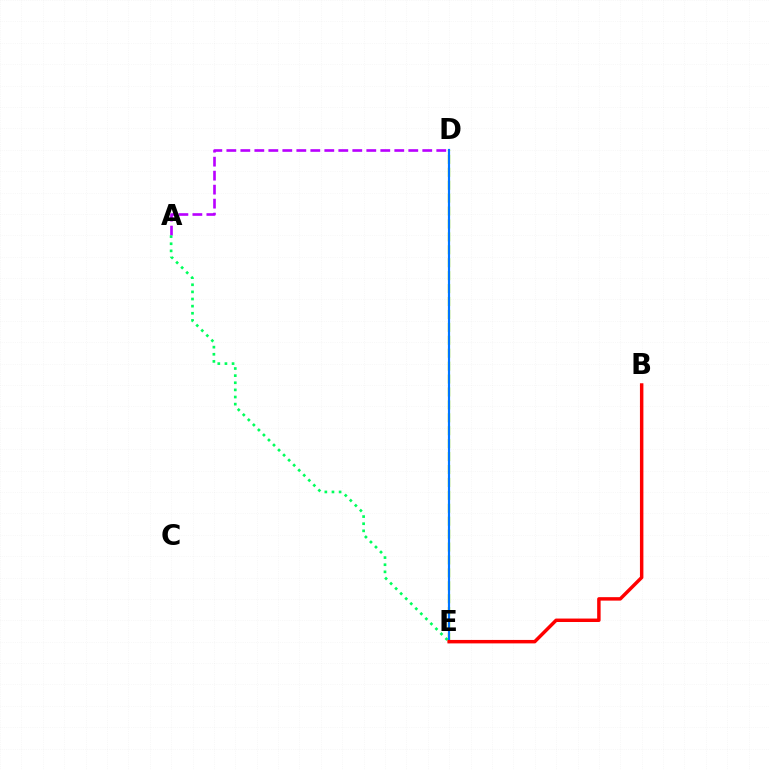{('A', 'D'): [{'color': '#b900ff', 'line_style': 'dashed', 'thickness': 1.9}], ('D', 'E'): [{'color': '#d1ff00', 'line_style': 'dashed', 'thickness': 1.76}, {'color': '#0074ff', 'line_style': 'solid', 'thickness': 1.57}], ('A', 'E'): [{'color': '#00ff5c', 'line_style': 'dotted', 'thickness': 1.94}], ('B', 'E'): [{'color': '#ff0000', 'line_style': 'solid', 'thickness': 2.49}]}